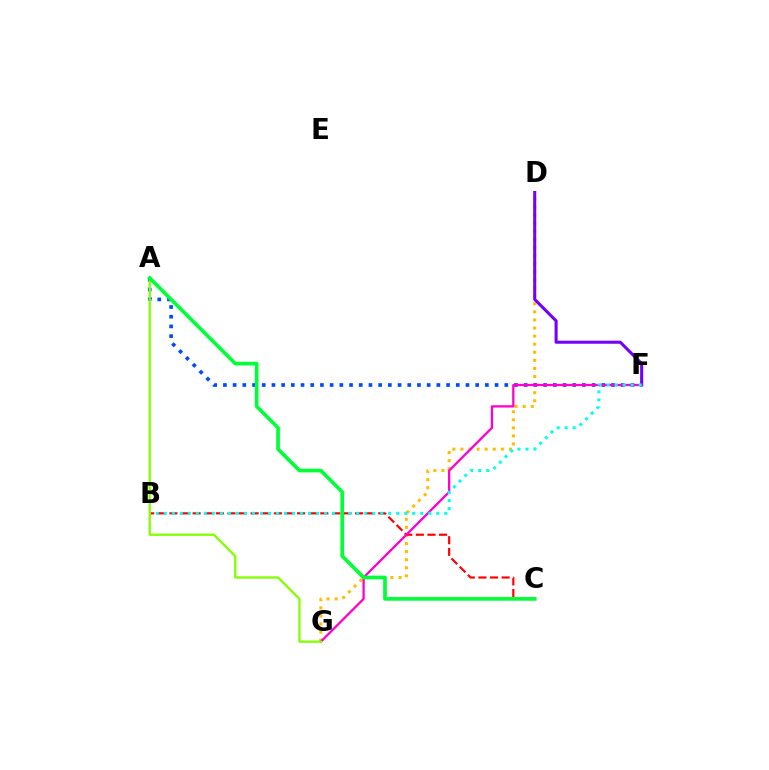{('D', 'G'): [{'color': '#ffbd00', 'line_style': 'dotted', 'thickness': 2.2}], ('B', 'C'): [{'color': '#ff0000', 'line_style': 'dashed', 'thickness': 1.58}], ('D', 'F'): [{'color': '#7200ff', 'line_style': 'solid', 'thickness': 2.2}], ('A', 'F'): [{'color': '#004bff', 'line_style': 'dotted', 'thickness': 2.64}], ('F', 'G'): [{'color': '#ff00cf', 'line_style': 'solid', 'thickness': 1.65}], ('B', 'F'): [{'color': '#00fff6', 'line_style': 'dotted', 'thickness': 2.18}], ('A', 'G'): [{'color': '#84ff00', 'line_style': 'solid', 'thickness': 1.65}], ('A', 'C'): [{'color': '#00ff39', 'line_style': 'solid', 'thickness': 2.64}]}